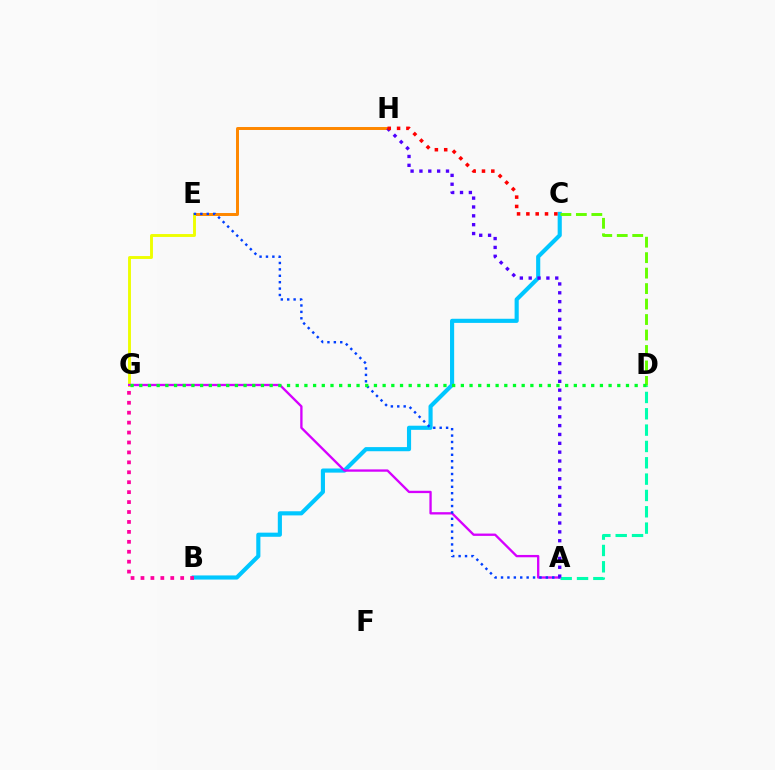{('A', 'D'): [{'color': '#00ffaf', 'line_style': 'dashed', 'thickness': 2.22}], ('E', 'H'): [{'color': '#ff8800', 'line_style': 'solid', 'thickness': 2.14}], ('E', 'G'): [{'color': '#eeff00', 'line_style': 'solid', 'thickness': 2.08}], ('B', 'C'): [{'color': '#00c7ff', 'line_style': 'solid', 'thickness': 2.97}], ('A', 'G'): [{'color': '#d600ff', 'line_style': 'solid', 'thickness': 1.68}], ('B', 'G'): [{'color': '#ff00a0', 'line_style': 'dotted', 'thickness': 2.7}], ('A', 'E'): [{'color': '#003fff', 'line_style': 'dotted', 'thickness': 1.74}], ('A', 'H'): [{'color': '#4f00ff', 'line_style': 'dotted', 'thickness': 2.41}], ('C', 'H'): [{'color': '#ff0000', 'line_style': 'dotted', 'thickness': 2.53}], ('C', 'D'): [{'color': '#66ff00', 'line_style': 'dashed', 'thickness': 2.1}], ('D', 'G'): [{'color': '#00ff27', 'line_style': 'dotted', 'thickness': 2.36}]}